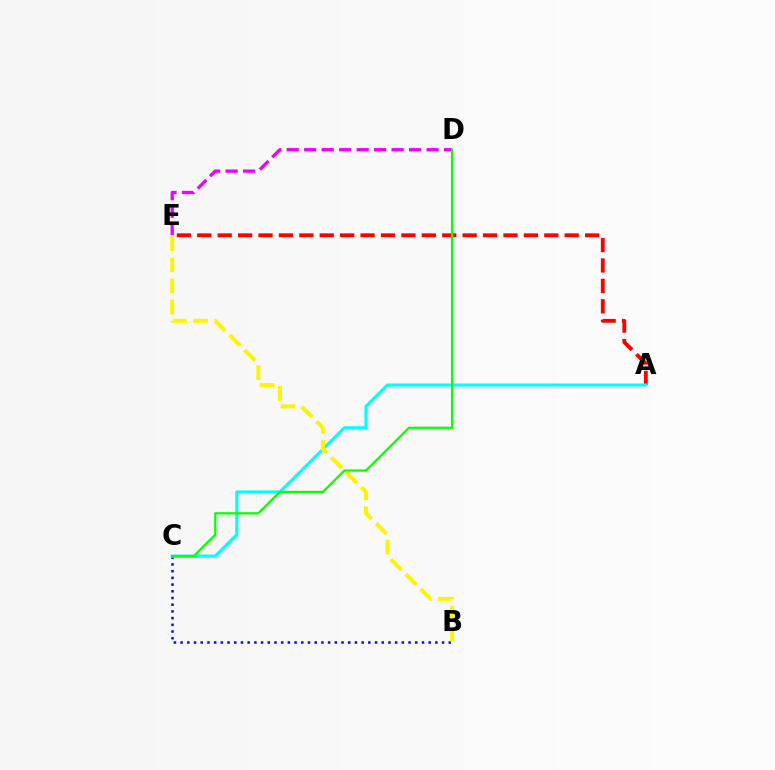{('A', 'E'): [{'color': '#ff0000', 'line_style': 'dashed', 'thickness': 2.77}], ('B', 'C'): [{'color': '#0010ff', 'line_style': 'dotted', 'thickness': 1.82}], ('A', 'C'): [{'color': '#00fff6', 'line_style': 'solid', 'thickness': 2.24}], ('D', 'E'): [{'color': '#ee00ff', 'line_style': 'dashed', 'thickness': 2.37}], ('C', 'D'): [{'color': '#08ff00', 'line_style': 'solid', 'thickness': 1.62}], ('B', 'E'): [{'color': '#fcf500', 'line_style': 'dashed', 'thickness': 2.87}]}